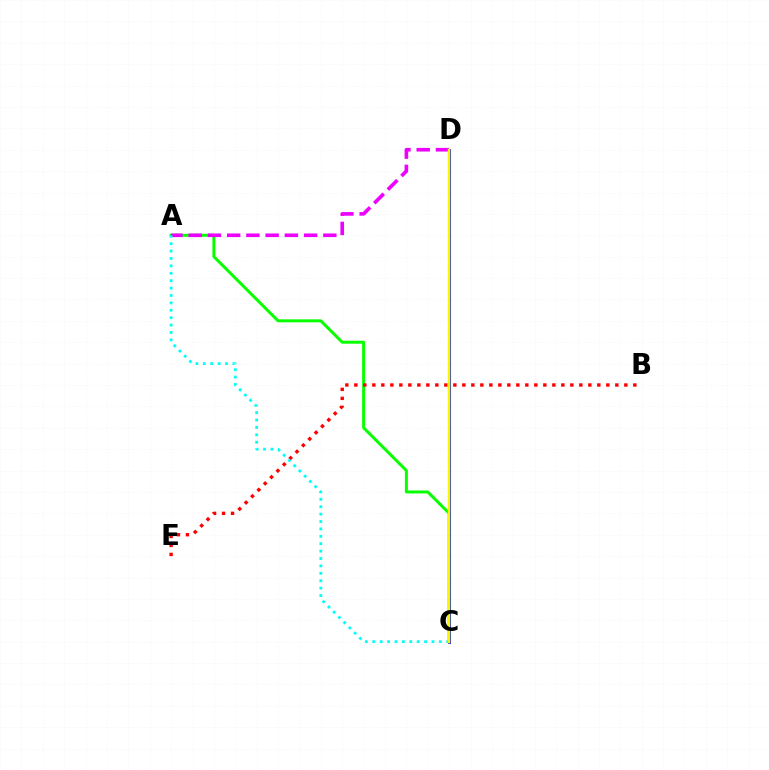{('A', 'C'): [{'color': '#08ff00', 'line_style': 'solid', 'thickness': 2.15}, {'color': '#00fff6', 'line_style': 'dotted', 'thickness': 2.01}], ('A', 'D'): [{'color': '#ee00ff', 'line_style': 'dashed', 'thickness': 2.61}], ('B', 'E'): [{'color': '#ff0000', 'line_style': 'dotted', 'thickness': 2.45}], ('C', 'D'): [{'color': '#0010ff', 'line_style': 'solid', 'thickness': 2.02}, {'color': '#fcf500', 'line_style': 'solid', 'thickness': 1.79}]}